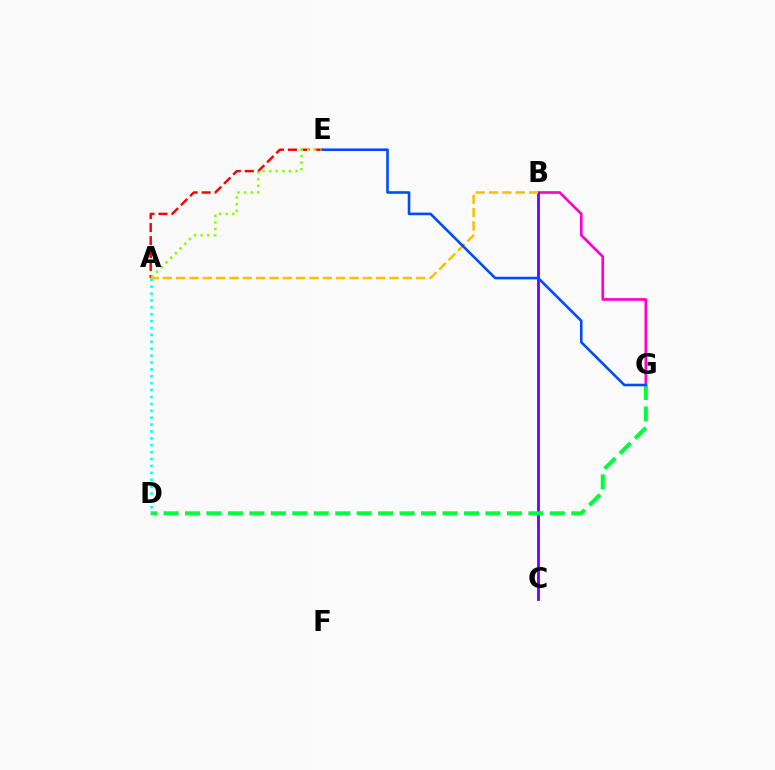{('B', 'G'): [{'color': '#ff00cf', 'line_style': 'solid', 'thickness': 1.93}], ('B', 'C'): [{'color': '#7200ff', 'line_style': 'solid', 'thickness': 2.03}], ('A', 'E'): [{'color': '#ff0000', 'line_style': 'dashed', 'thickness': 1.76}, {'color': '#84ff00', 'line_style': 'dotted', 'thickness': 1.8}], ('A', 'B'): [{'color': '#ffbd00', 'line_style': 'dashed', 'thickness': 1.81}], ('D', 'G'): [{'color': '#00ff39', 'line_style': 'dashed', 'thickness': 2.92}], ('A', 'D'): [{'color': '#00fff6', 'line_style': 'dotted', 'thickness': 1.87}], ('E', 'G'): [{'color': '#004bff', 'line_style': 'solid', 'thickness': 1.87}]}